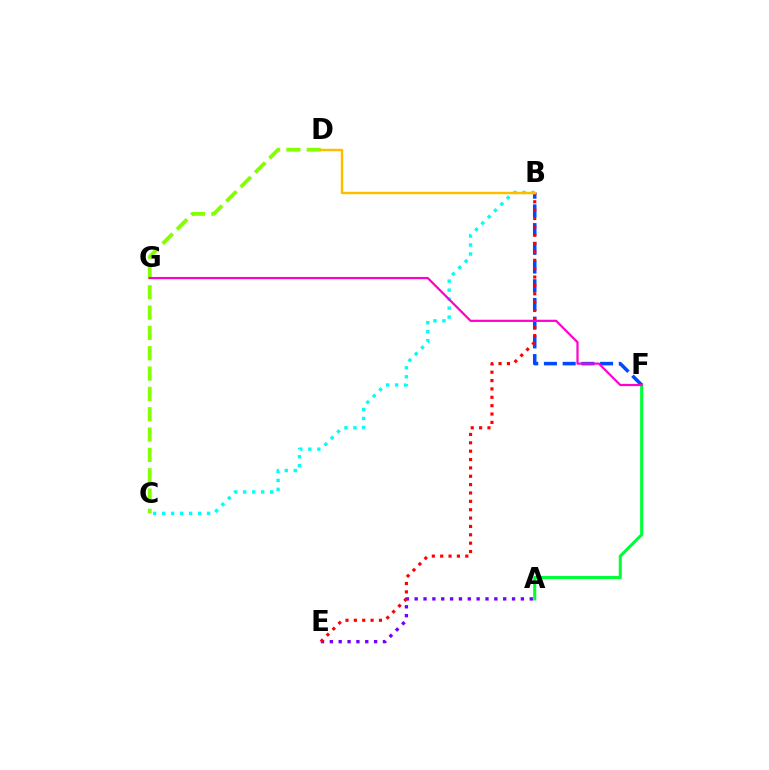{('A', 'E'): [{'color': '#7200ff', 'line_style': 'dotted', 'thickness': 2.41}], ('A', 'F'): [{'color': '#00ff39', 'line_style': 'solid', 'thickness': 2.22}], ('B', 'F'): [{'color': '#004bff', 'line_style': 'dashed', 'thickness': 2.54}], ('C', 'D'): [{'color': '#84ff00', 'line_style': 'dashed', 'thickness': 2.76}], ('B', 'E'): [{'color': '#ff0000', 'line_style': 'dotted', 'thickness': 2.27}], ('B', 'C'): [{'color': '#00fff6', 'line_style': 'dotted', 'thickness': 2.44}], ('F', 'G'): [{'color': '#ff00cf', 'line_style': 'solid', 'thickness': 1.59}], ('B', 'D'): [{'color': '#ffbd00', 'line_style': 'solid', 'thickness': 1.76}]}